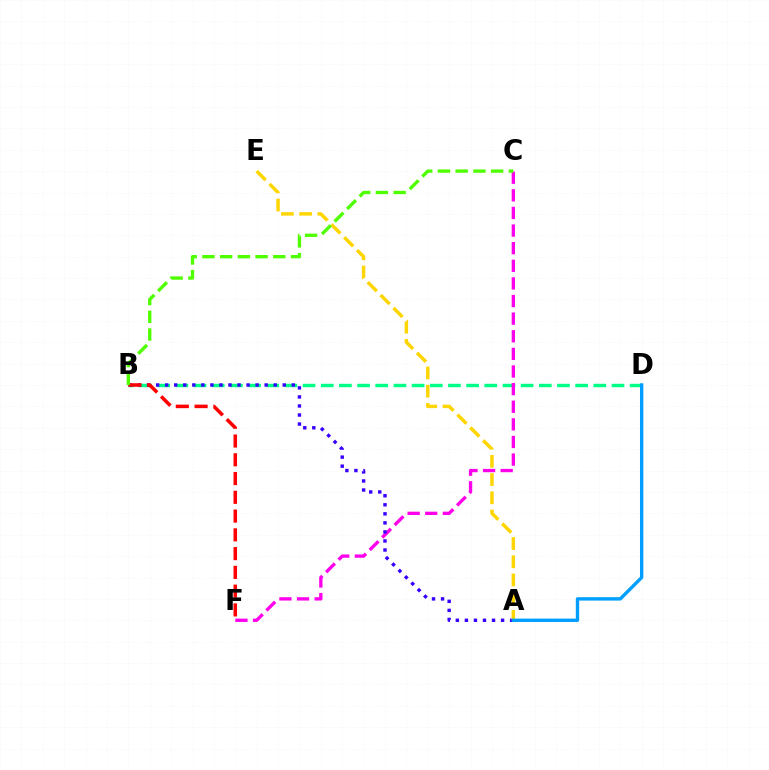{('B', 'D'): [{'color': '#00ff86', 'line_style': 'dashed', 'thickness': 2.47}], ('C', 'F'): [{'color': '#ff00ed', 'line_style': 'dashed', 'thickness': 2.39}], ('A', 'B'): [{'color': '#3700ff', 'line_style': 'dotted', 'thickness': 2.46}], ('B', 'F'): [{'color': '#ff0000', 'line_style': 'dashed', 'thickness': 2.55}], ('A', 'E'): [{'color': '#ffd500', 'line_style': 'dashed', 'thickness': 2.47}], ('B', 'C'): [{'color': '#4fff00', 'line_style': 'dashed', 'thickness': 2.41}], ('A', 'D'): [{'color': '#009eff', 'line_style': 'solid', 'thickness': 2.42}]}